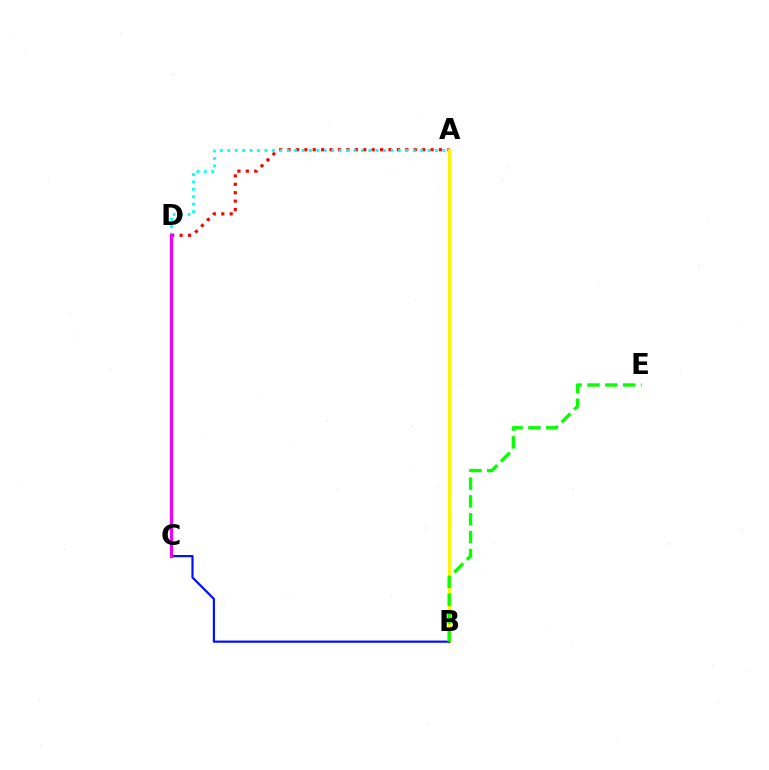{('A', 'D'): [{'color': '#ff0000', 'line_style': 'dotted', 'thickness': 2.29}, {'color': '#00fff6', 'line_style': 'dotted', 'thickness': 2.02}], ('A', 'B'): [{'color': '#fcf500', 'line_style': 'solid', 'thickness': 2.38}], ('B', 'C'): [{'color': '#0010ff', 'line_style': 'solid', 'thickness': 1.58}], ('C', 'D'): [{'color': '#ee00ff', 'line_style': 'solid', 'thickness': 2.31}], ('B', 'E'): [{'color': '#08ff00', 'line_style': 'dashed', 'thickness': 2.43}]}